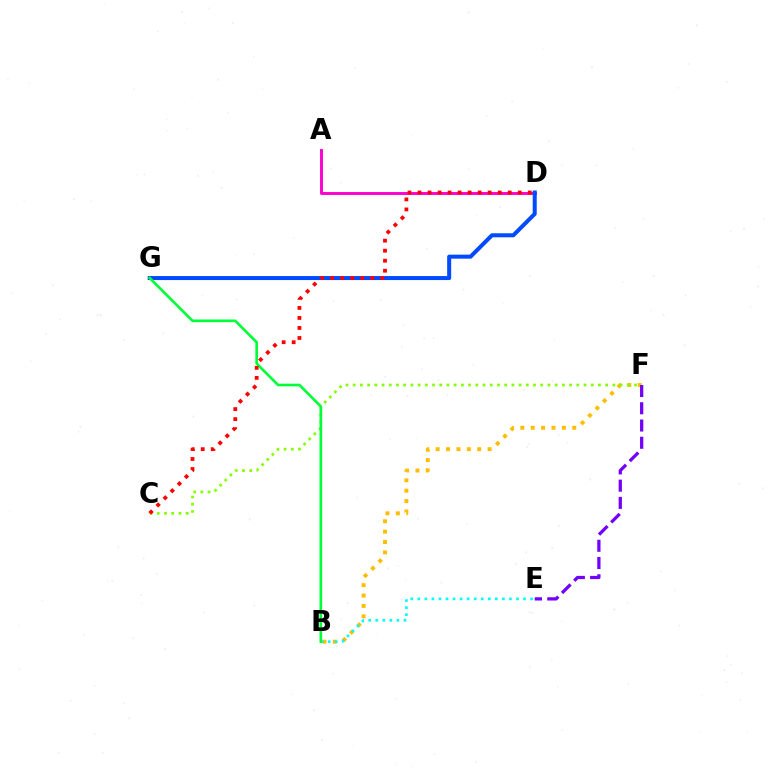{('B', 'F'): [{'color': '#ffbd00', 'line_style': 'dotted', 'thickness': 2.82}], ('C', 'F'): [{'color': '#84ff00', 'line_style': 'dotted', 'thickness': 1.96}], ('B', 'E'): [{'color': '#00fff6', 'line_style': 'dotted', 'thickness': 1.92}], ('A', 'D'): [{'color': '#ff00cf', 'line_style': 'solid', 'thickness': 2.1}], ('D', 'G'): [{'color': '#004bff', 'line_style': 'solid', 'thickness': 2.89}], ('E', 'F'): [{'color': '#7200ff', 'line_style': 'dashed', 'thickness': 2.34}], ('B', 'G'): [{'color': '#00ff39', 'line_style': 'solid', 'thickness': 1.91}], ('C', 'D'): [{'color': '#ff0000', 'line_style': 'dotted', 'thickness': 2.72}]}